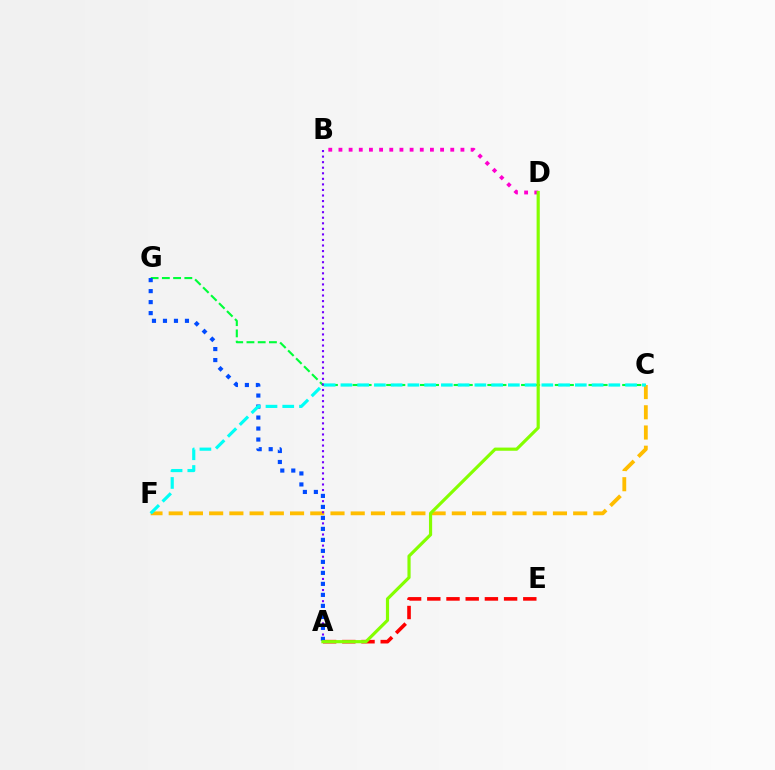{('C', 'G'): [{'color': '#00ff39', 'line_style': 'dashed', 'thickness': 1.53}], ('C', 'F'): [{'color': '#ffbd00', 'line_style': 'dashed', 'thickness': 2.75}, {'color': '#00fff6', 'line_style': 'dashed', 'thickness': 2.27}], ('A', 'E'): [{'color': '#ff0000', 'line_style': 'dashed', 'thickness': 2.61}], ('A', 'B'): [{'color': '#7200ff', 'line_style': 'dotted', 'thickness': 1.51}], ('A', 'G'): [{'color': '#004bff', 'line_style': 'dotted', 'thickness': 2.99}], ('B', 'D'): [{'color': '#ff00cf', 'line_style': 'dotted', 'thickness': 2.76}], ('A', 'D'): [{'color': '#84ff00', 'line_style': 'solid', 'thickness': 2.28}]}